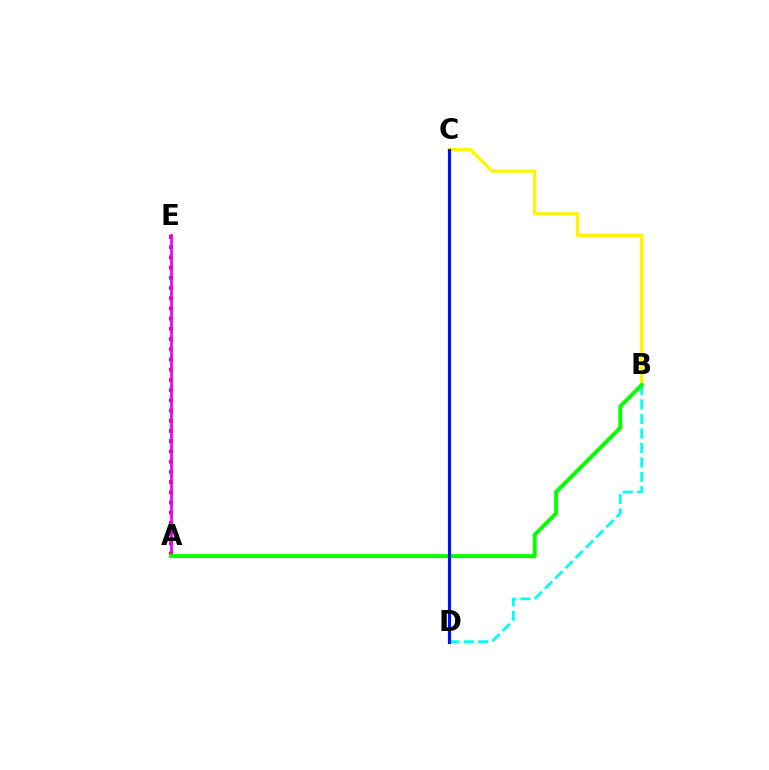{('B', 'C'): [{'color': '#fcf500', 'line_style': 'solid', 'thickness': 2.38}], ('A', 'E'): [{'color': '#ff0000', 'line_style': 'dotted', 'thickness': 2.77}, {'color': '#ee00ff', 'line_style': 'solid', 'thickness': 1.98}], ('B', 'D'): [{'color': '#00fff6', 'line_style': 'dashed', 'thickness': 1.97}], ('A', 'B'): [{'color': '#08ff00', 'line_style': 'solid', 'thickness': 2.86}], ('C', 'D'): [{'color': '#0010ff', 'line_style': 'solid', 'thickness': 2.28}]}